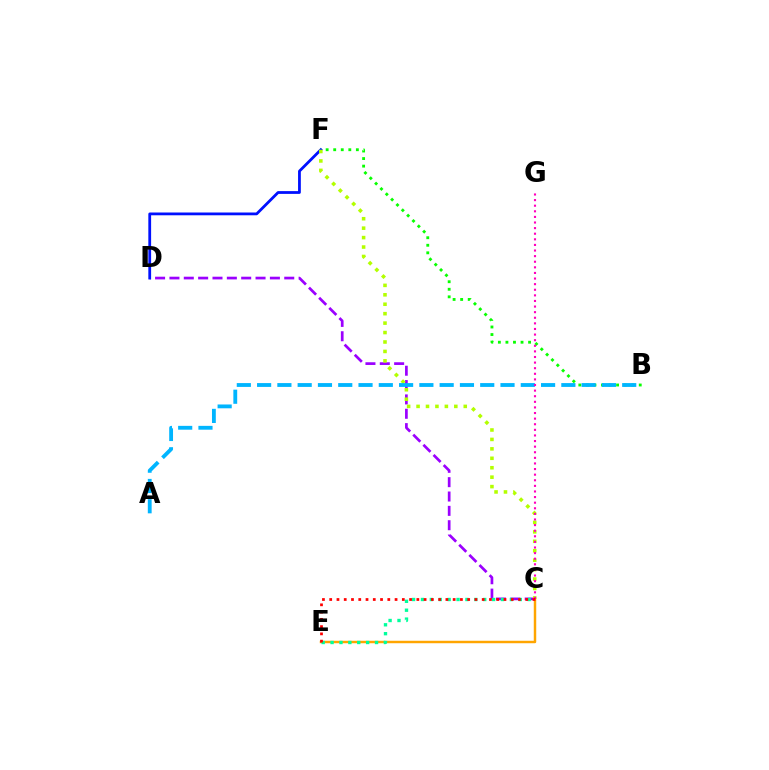{('C', 'E'): [{'color': '#ffa500', 'line_style': 'solid', 'thickness': 1.77}, {'color': '#00ff9d', 'line_style': 'dotted', 'thickness': 2.42}, {'color': '#ff0000', 'line_style': 'dotted', 'thickness': 1.97}], ('C', 'D'): [{'color': '#9b00ff', 'line_style': 'dashed', 'thickness': 1.95}], ('D', 'F'): [{'color': '#0010ff', 'line_style': 'solid', 'thickness': 2.0}], ('B', 'F'): [{'color': '#08ff00', 'line_style': 'dotted', 'thickness': 2.05}], ('C', 'F'): [{'color': '#b3ff00', 'line_style': 'dotted', 'thickness': 2.56}], ('A', 'B'): [{'color': '#00b5ff', 'line_style': 'dashed', 'thickness': 2.76}], ('C', 'G'): [{'color': '#ff00bd', 'line_style': 'dotted', 'thickness': 1.52}]}